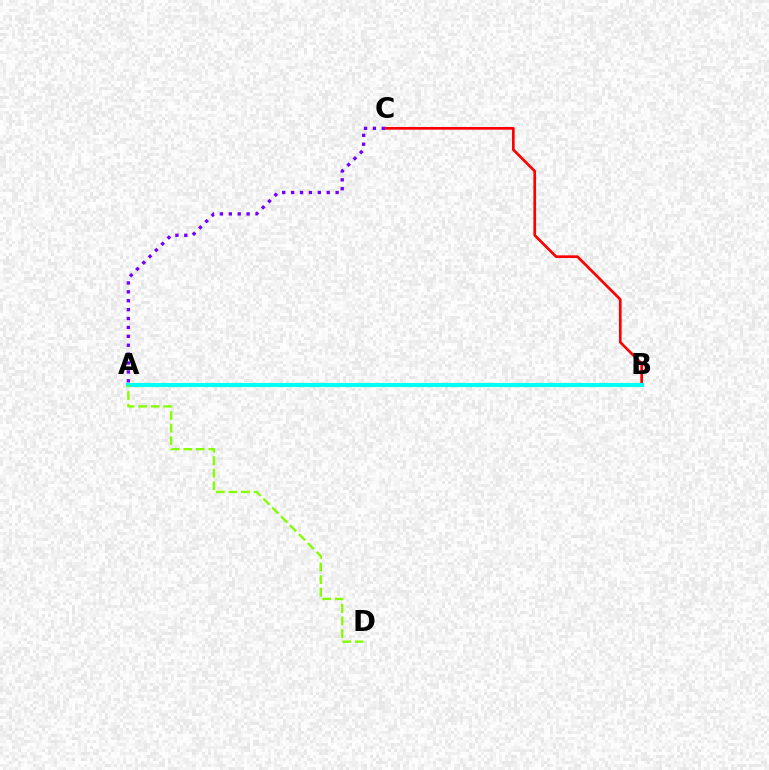{('B', 'C'): [{'color': '#ff0000', 'line_style': 'solid', 'thickness': 1.93}], ('A', 'B'): [{'color': '#00fff6', 'line_style': 'solid', 'thickness': 2.96}], ('A', 'C'): [{'color': '#7200ff', 'line_style': 'dotted', 'thickness': 2.42}], ('A', 'D'): [{'color': '#84ff00', 'line_style': 'dashed', 'thickness': 1.71}]}